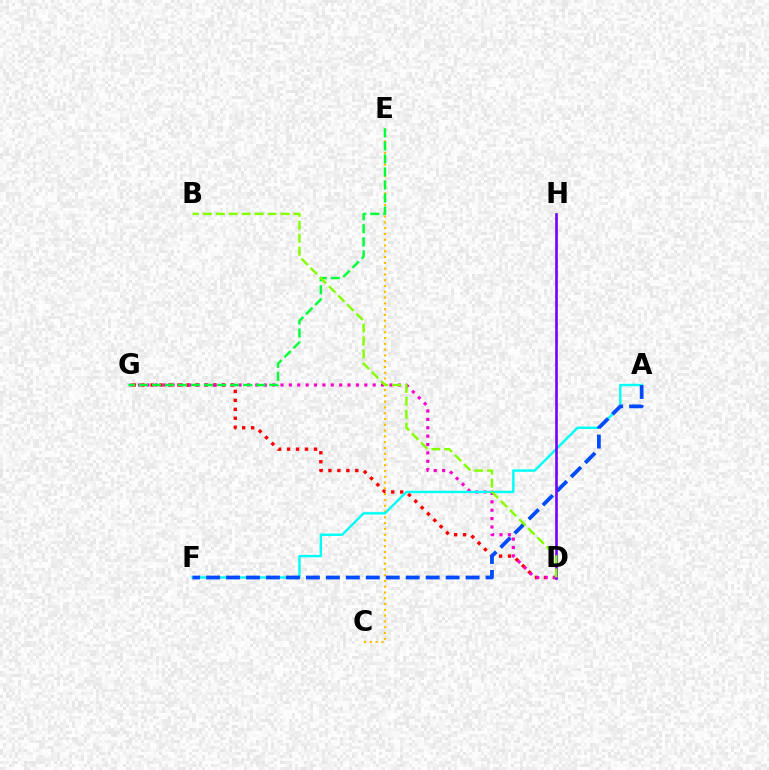{('D', 'G'): [{'color': '#ff0000', 'line_style': 'dotted', 'thickness': 2.43}, {'color': '#ff00cf', 'line_style': 'dotted', 'thickness': 2.28}], ('C', 'E'): [{'color': '#ffbd00', 'line_style': 'dotted', 'thickness': 1.57}], ('A', 'F'): [{'color': '#00fff6', 'line_style': 'solid', 'thickness': 1.73}, {'color': '#004bff', 'line_style': 'dashed', 'thickness': 2.71}], ('D', 'H'): [{'color': '#7200ff', 'line_style': 'solid', 'thickness': 1.89}], ('E', 'G'): [{'color': '#00ff39', 'line_style': 'dashed', 'thickness': 1.77}], ('B', 'D'): [{'color': '#84ff00', 'line_style': 'dashed', 'thickness': 1.76}]}